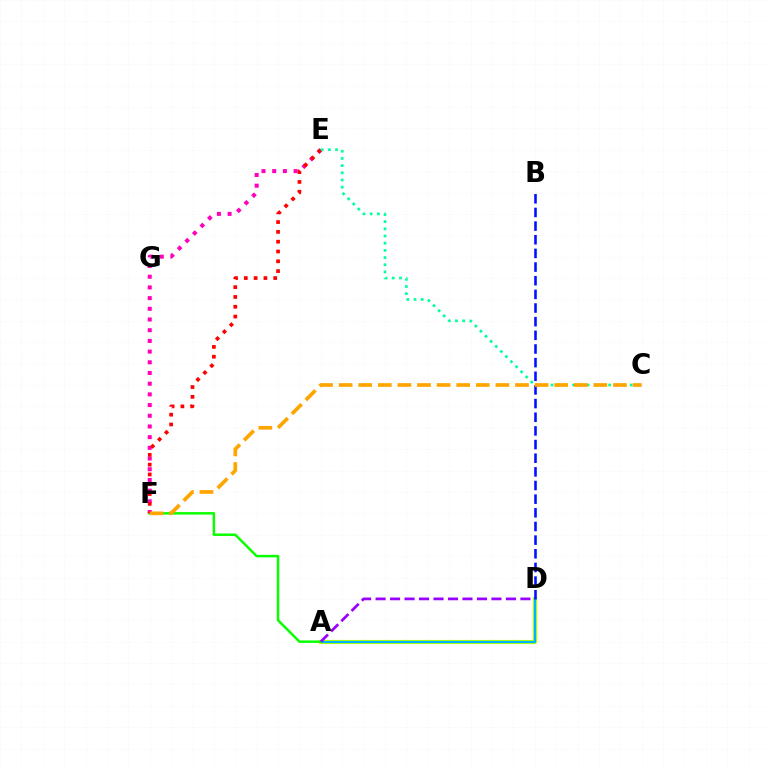{('A', 'D'): [{'color': '#b3ff00', 'line_style': 'solid', 'thickness': 2.98}, {'color': '#00b5ff', 'line_style': 'solid', 'thickness': 1.54}, {'color': '#9b00ff', 'line_style': 'dashed', 'thickness': 1.97}], ('E', 'F'): [{'color': '#ff00bd', 'line_style': 'dotted', 'thickness': 2.91}, {'color': '#ff0000', 'line_style': 'dotted', 'thickness': 2.66}], ('A', 'F'): [{'color': '#08ff00', 'line_style': 'solid', 'thickness': 1.78}], ('C', 'E'): [{'color': '#00ff9d', 'line_style': 'dotted', 'thickness': 1.95}], ('B', 'D'): [{'color': '#0010ff', 'line_style': 'dashed', 'thickness': 1.85}], ('C', 'F'): [{'color': '#ffa500', 'line_style': 'dashed', 'thickness': 2.66}]}